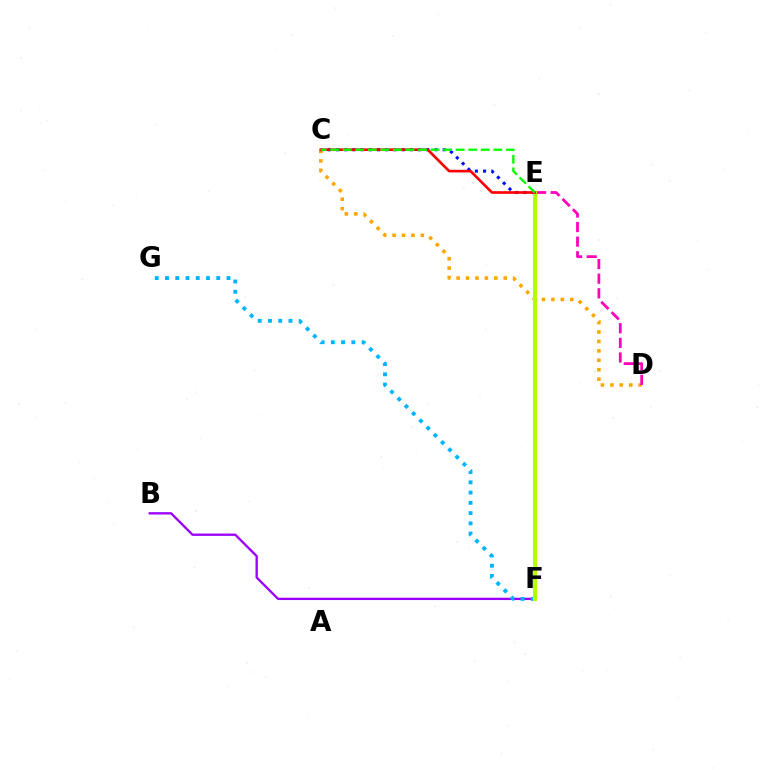{('B', 'F'): [{'color': '#9b00ff', 'line_style': 'solid', 'thickness': 1.68}], ('E', 'F'): [{'color': '#00ff9d', 'line_style': 'dashed', 'thickness': 2.78}, {'color': '#b3ff00', 'line_style': 'solid', 'thickness': 2.94}], ('C', 'D'): [{'color': '#ffa500', 'line_style': 'dotted', 'thickness': 2.56}], ('D', 'E'): [{'color': '#ff00bd', 'line_style': 'dashed', 'thickness': 1.98}], ('F', 'G'): [{'color': '#00b5ff', 'line_style': 'dotted', 'thickness': 2.78}], ('C', 'E'): [{'color': '#0010ff', 'line_style': 'dotted', 'thickness': 2.23}, {'color': '#ff0000', 'line_style': 'solid', 'thickness': 1.9}, {'color': '#08ff00', 'line_style': 'dashed', 'thickness': 1.71}]}